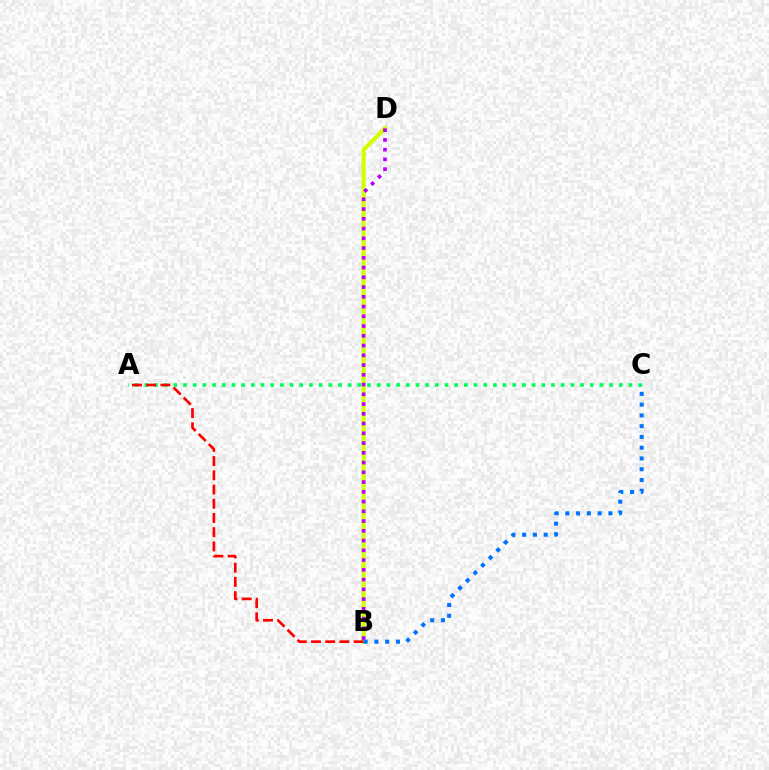{('A', 'C'): [{'color': '#00ff5c', 'line_style': 'dotted', 'thickness': 2.63}], ('B', 'D'): [{'color': '#d1ff00', 'line_style': 'solid', 'thickness': 2.95}, {'color': '#b900ff', 'line_style': 'dotted', 'thickness': 2.65}], ('A', 'B'): [{'color': '#ff0000', 'line_style': 'dashed', 'thickness': 1.93}], ('B', 'C'): [{'color': '#0074ff', 'line_style': 'dotted', 'thickness': 2.93}]}